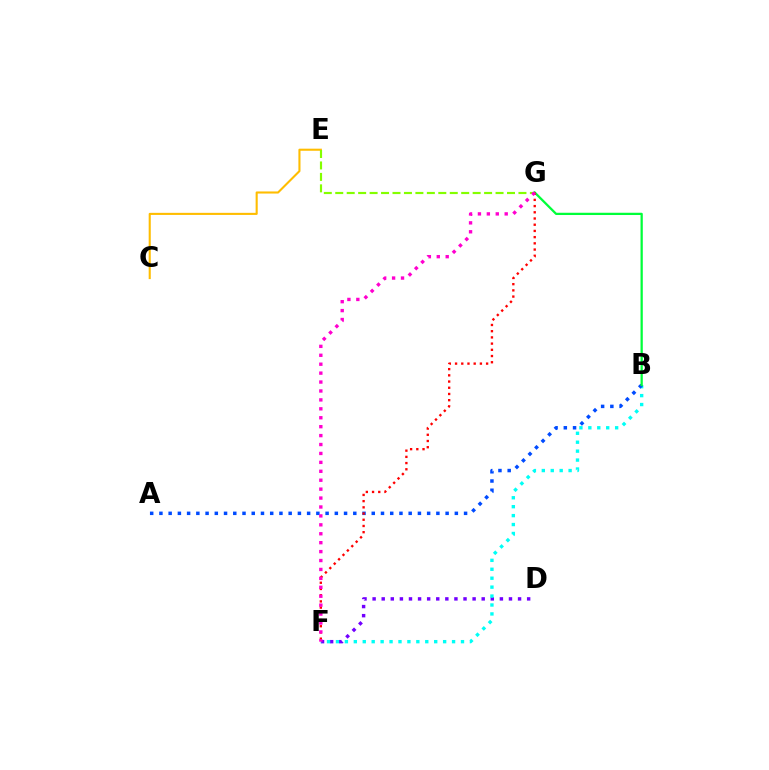{('D', 'F'): [{'color': '#7200ff', 'line_style': 'dotted', 'thickness': 2.47}], ('C', 'E'): [{'color': '#ffbd00', 'line_style': 'solid', 'thickness': 1.51}], ('B', 'F'): [{'color': '#00fff6', 'line_style': 'dotted', 'thickness': 2.43}], ('E', 'G'): [{'color': '#84ff00', 'line_style': 'dashed', 'thickness': 1.56}], ('A', 'B'): [{'color': '#004bff', 'line_style': 'dotted', 'thickness': 2.51}], ('B', 'G'): [{'color': '#00ff39', 'line_style': 'solid', 'thickness': 1.63}], ('F', 'G'): [{'color': '#ff0000', 'line_style': 'dotted', 'thickness': 1.69}, {'color': '#ff00cf', 'line_style': 'dotted', 'thickness': 2.42}]}